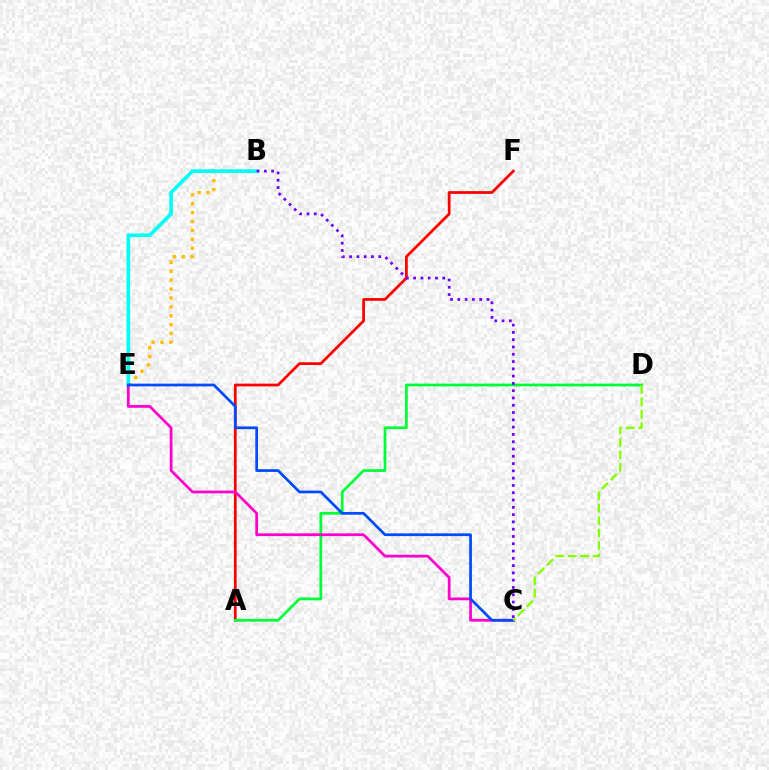{('B', 'E'): [{'color': '#ffbd00', 'line_style': 'dotted', 'thickness': 2.42}, {'color': '#00fff6', 'line_style': 'solid', 'thickness': 2.64}], ('A', 'F'): [{'color': '#ff0000', 'line_style': 'solid', 'thickness': 1.98}], ('A', 'D'): [{'color': '#00ff39', 'line_style': 'solid', 'thickness': 1.98}], ('C', 'E'): [{'color': '#ff00cf', 'line_style': 'solid', 'thickness': 1.98}, {'color': '#004bff', 'line_style': 'solid', 'thickness': 1.96}], ('B', 'C'): [{'color': '#7200ff', 'line_style': 'dotted', 'thickness': 1.98}], ('C', 'D'): [{'color': '#84ff00', 'line_style': 'dashed', 'thickness': 1.69}]}